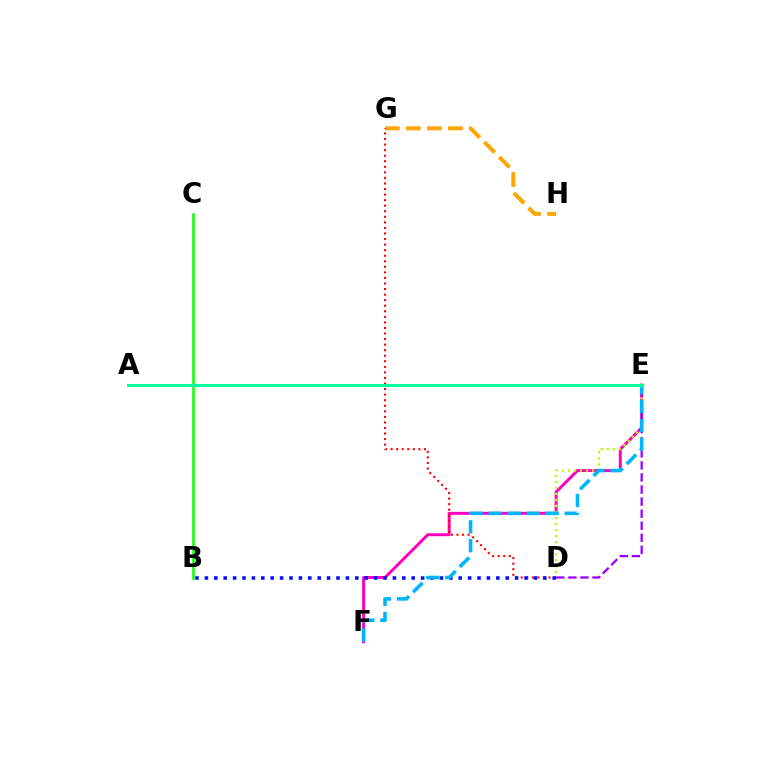{('B', 'C'): [{'color': '#08ff00', 'line_style': 'solid', 'thickness': 1.81}], ('E', 'F'): [{'color': '#ff00bd', 'line_style': 'solid', 'thickness': 2.13}, {'color': '#00b5ff', 'line_style': 'dashed', 'thickness': 2.58}], ('D', 'E'): [{'color': '#b3ff00', 'line_style': 'dotted', 'thickness': 1.64}, {'color': '#9b00ff', 'line_style': 'dashed', 'thickness': 1.64}], ('G', 'H'): [{'color': '#ffa500', 'line_style': 'dashed', 'thickness': 2.85}], ('D', 'G'): [{'color': '#ff0000', 'line_style': 'dotted', 'thickness': 1.51}], ('B', 'D'): [{'color': '#0010ff', 'line_style': 'dotted', 'thickness': 2.55}], ('A', 'E'): [{'color': '#00ff9d', 'line_style': 'solid', 'thickness': 2.18}]}